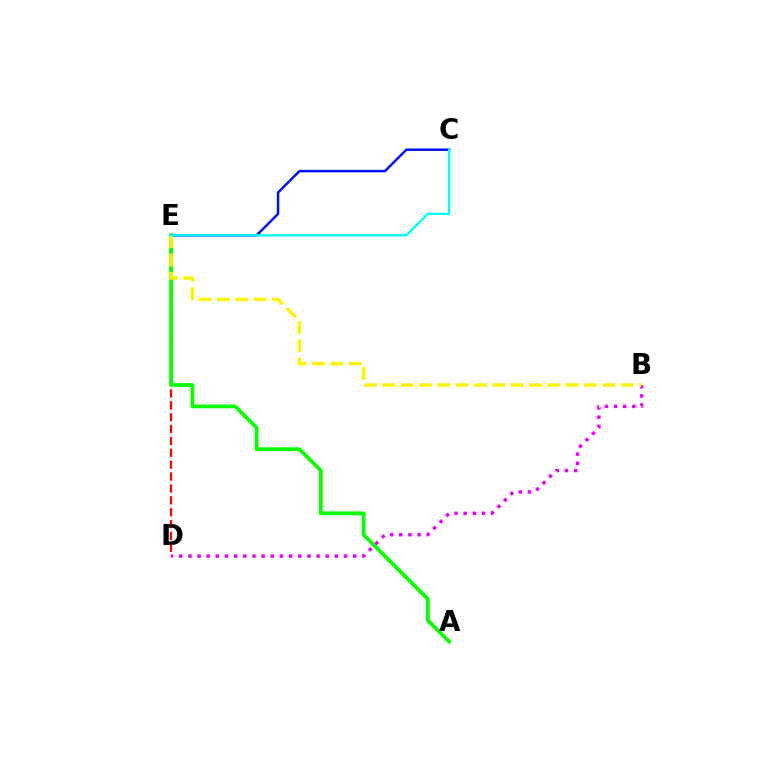{('D', 'E'): [{'color': '#ff0000', 'line_style': 'dashed', 'thickness': 1.61}], ('B', 'D'): [{'color': '#ee00ff', 'line_style': 'dotted', 'thickness': 2.49}], ('C', 'E'): [{'color': '#0010ff', 'line_style': 'solid', 'thickness': 1.78}, {'color': '#00fff6', 'line_style': 'solid', 'thickness': 1.66}], ('A', 'E'): [{'color': '#08ff00', 'line_style': 'solid', 'thickness': 2.73}], ('B', 'E'): [{'color': '#fcf500', 'line_style': 'dashed', 'thickness': 2.49}]}